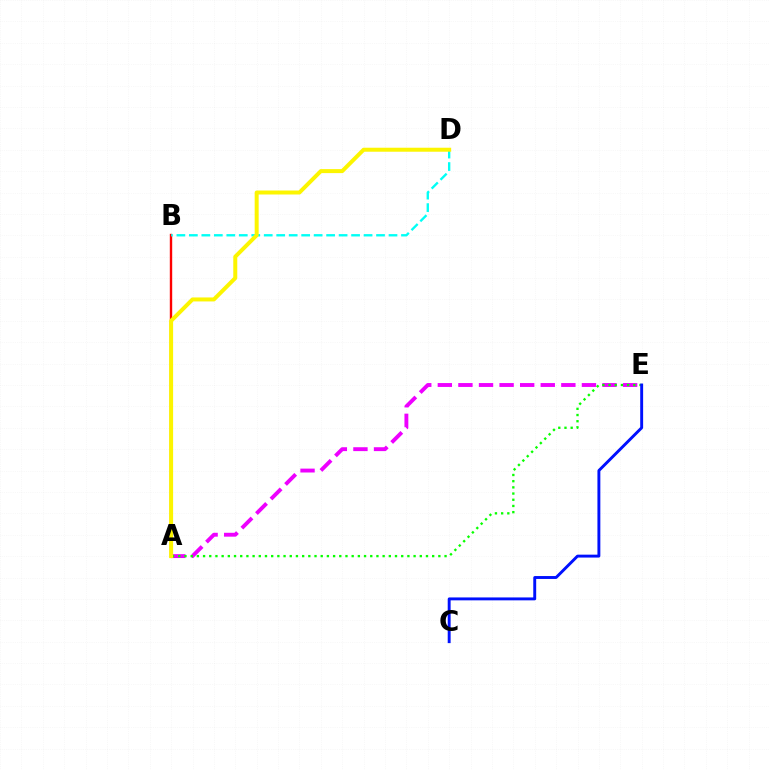{('A', 'E'): [{'color': '#ee00ff', 'line_style': 'dashed', 'thickness': 2.8}, {'color': '#08ff00', 'line_style': 'dotted', 'thickness': 1.68}], ('A', 'B'): [{'color': '#ff0000', 'line_style': 'solid', 'thickness': 1.72}], ('C', 'E'): [{'color': '#0010ff', 'line_style': 'solid', 'thickness': 2.1}], ('B', 'D'): [{'color': '#00fff6', 'line_style': 'dashed', 'thickness': 1.7}], ('A', 'D'): [{'color': '#fcf500', 'line_style': 'solid', 'thickness': 2.87}]}